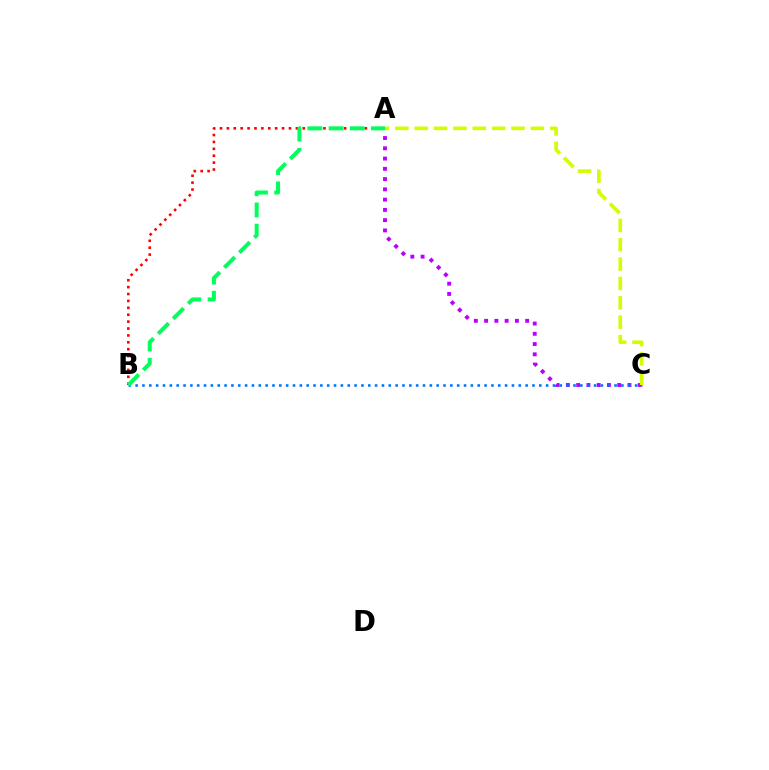{('A', 'B'): [{'color': '#ff0000', 'line_style': 'dotted', 'thickness': 1.87}, {'color': '#00ff5c', 'line_style': 'dashed', 'thickness': 2.88}], ('A', 'C'): [{'color': '#b900ff', 'line_style': 'dotted', 'thickness': 2.79}, {'color': '#d1ff00', 'line_style': 'dashed', 'thickness': 2.63}], ('B', 'C'): [{'color': '#0074ff', 'line_style': 'dotted', 'thickness': 1.86}]}